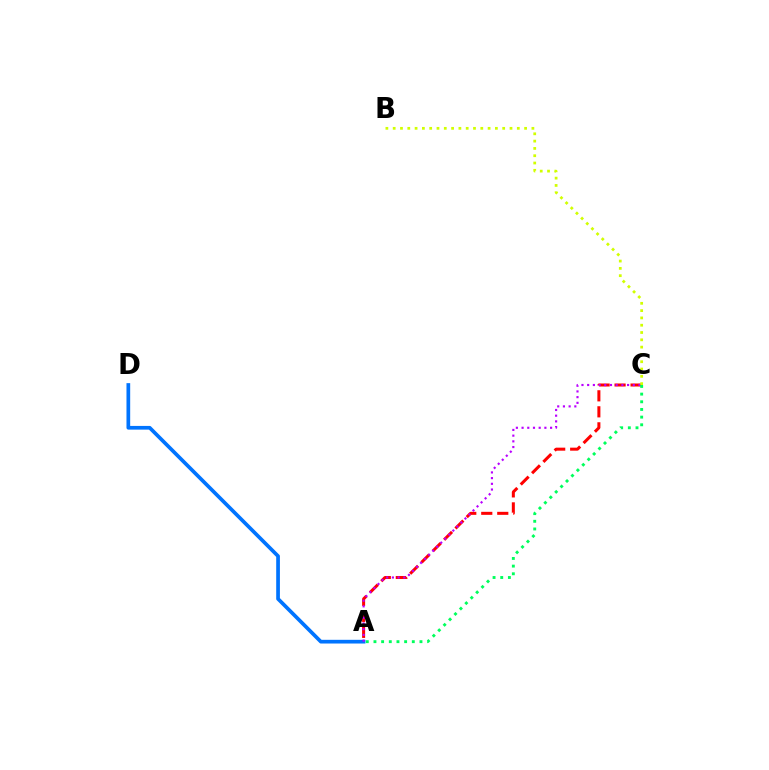{('A', 'D'): [{'color': '#0074ff', 'line_style': 'solid', 'thickness': 2.67}], ('A', 'C'): [{'color': '#ff0000', 'line_style': 'dashed', 'thickness': 2.17}, {'color': '#b900ff', 'line_style': 'dotted', 'thickness': 1.55}, {'color': '#00ff5c', 'line_style': 'dotted', 'thickness': 2.08}], ('B', 'C'): [{'color': '#d1ff00', 'line_style': 'dotted', 'thickness': 1.98}]}